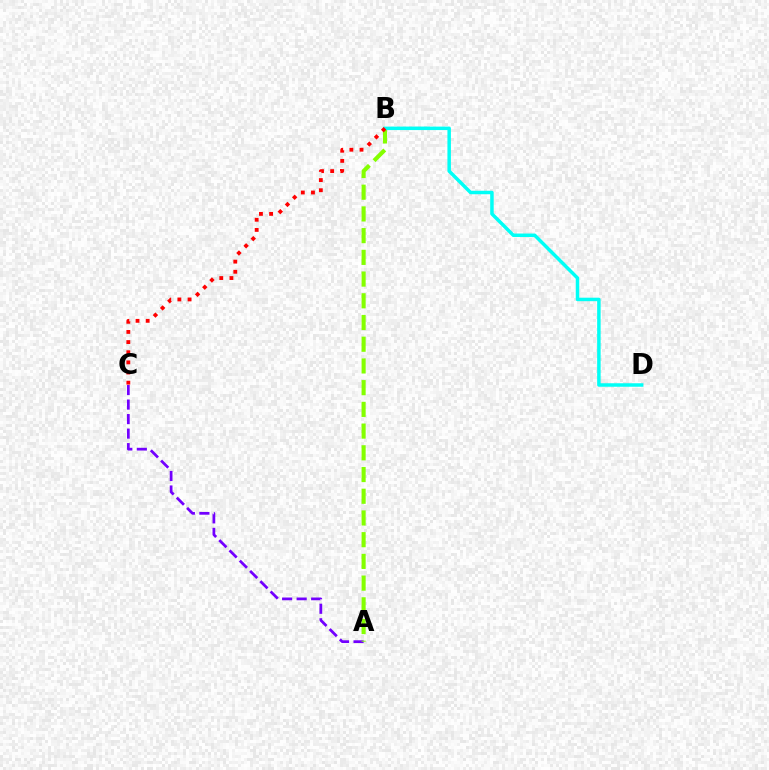{('A', 'C'): [{'color': '#7200ff', 'line_style': 'dashed', 'thickness': 1.97}], ('A', 'B'): [{'color': '#84ff00', 'line_style': 'dashed', 'thickness': 2.95}], ('B', 'D'): [{'color': '#00fff6', 'line_style': 'solid', 'thickness': 2.51}], ('B', 'C'): [{'color': '#ff0000', 'line_style': 'dotted', 'thickness': 2.76}]}